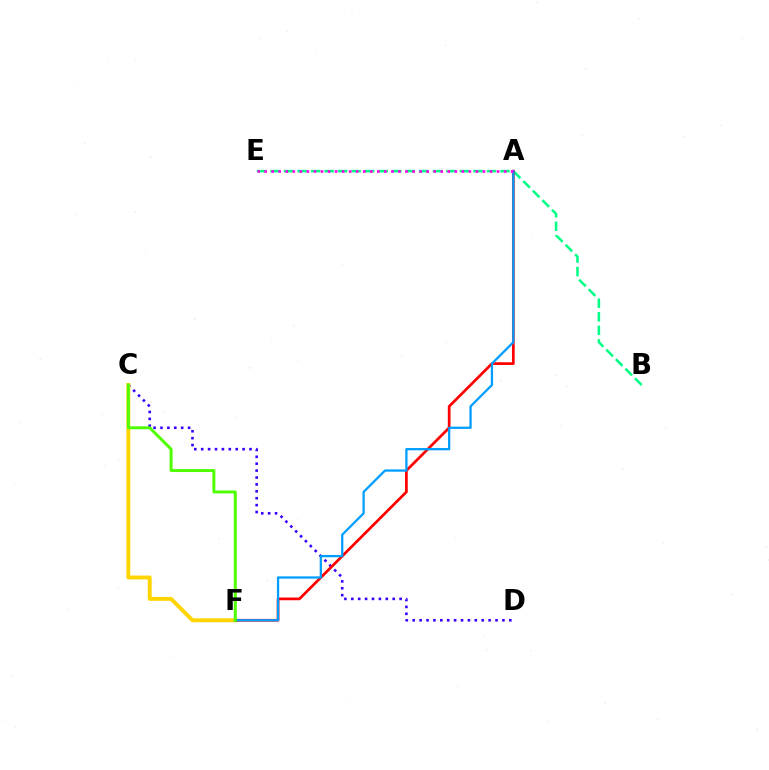{('C', 'D'): [{'color': '#3700ff', 'line_style': 'dotted', 'thickness': 1.87}], ('B', 'E'): [{'color': '#00ff86', 'line_style': 'dashed', 'thickness': 1.84}], ('C', 'F'): [{'color': '#ffd500', 'line_style': 'solid', 'thickness': 2.81}, {'color': '#4fff00', 'line_style': 'solid', 'thickness': 2.14}], ('A', 'F'): [{'color': '#ff0000', 'line_style': 'solid', 'thickness': 1.96}, {'color': '#009eff', 'line_style': 'solid', 'thickness': 1.64}], ('A', 'E'): [{'color': '#ff00ed', 'line_style': 'dotted', 'thickness': 1.91}]}